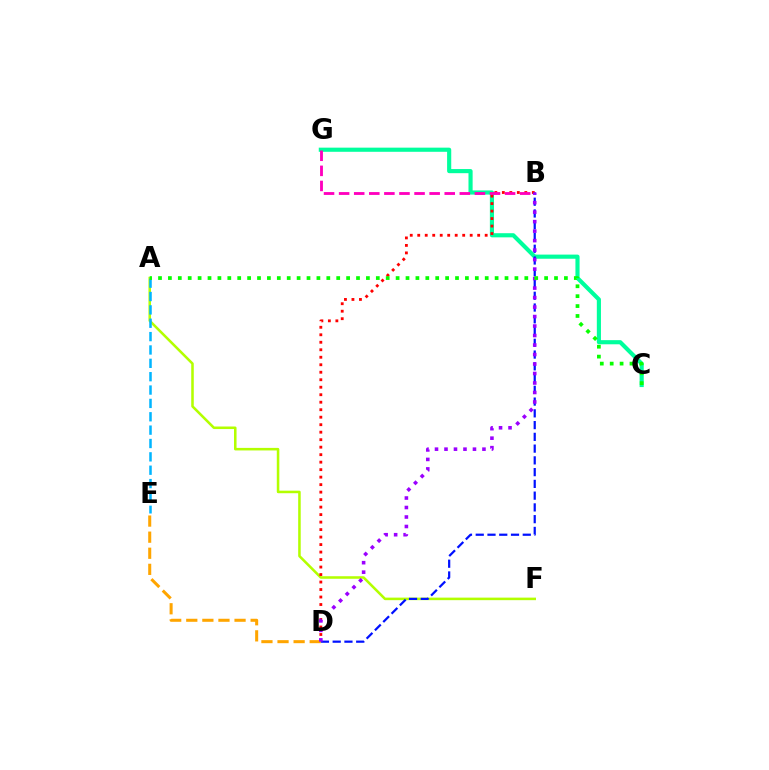{('C', 'G'): [{'color': '#00ff9d', 'line_style': 'solid', 'thickness': 2.98}], ('A', 'F'): [{'color': '#b3ff00', 'line_style': 'solid', 'thickness': 1.83}], ('B', 'D'): [{'color': '#ff0000', 'line_style': 'dotted', 'thickness': 2.04}, {'color': '#0010ff', 'line_style': 'dashed', 'thickness': 1.6}, {'color': '#9b00ff', 'line_style': 'dotted', 'thickness': 2.58}], ('B', 'G'): [{'color': '#ff00bd', 'line_style': 'dashed', 'thickness': 2.05}], ('D', 'E'): [{'color': '#ffa500', 'line_style': 'dashed', 'thickness': 2.19}], ('A', 'E'): [{'color': '#00b5ff', 'line_style': 'dashed', 'thickness': 1.82}], ('A', 'C'): [{'color': '#08ff00', 'line_style': 'dotted', 'thickness': 2.69}]}